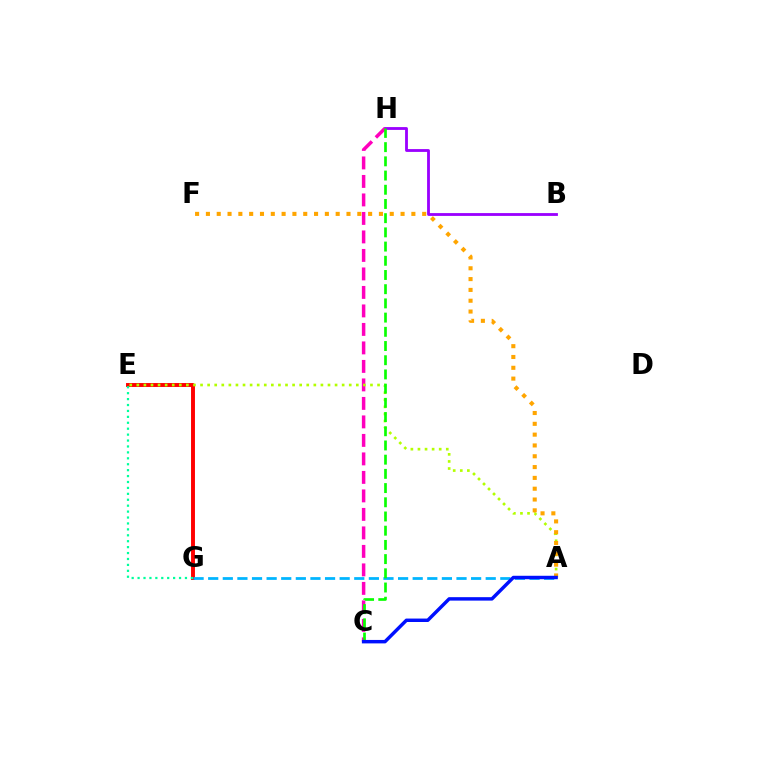{('B', 'H'): [{'color': '#9b00ff', 'line_style': 'solid', 'thickness': 2.03}], ('E', 'G'): [{'color': '#ff0000', 'line_style': 'solid', 'thickness': 2.82}, {'color': '#00ff9d', 'line_style': 'dotted', 'thickness': 1.61}], ('C', 'H'): [{'color': '#ff00bd', 'line_style': 'dashed', 'thickness': 2.51}, {'color': '#08ff00', 'line_style': 'dashed', 'thickness': 1.93}], ('A', 'E'): [{'color': '#b3ff00', 'line_style': 'dotted', 'thickness': 1.92}], ('A', 'F'): [{'color': '#ffa500', 'line_style': 'dotted', 'thickness': 2.94}], ('A', 'G'): [{'color': '#00b5ff', 'line_style': 'dashed', 'thickness': 1.98}], ('A', 'C'): [{'color': '#0010ff', 'line_style': 'solid', 'thickness': 2.48}]}